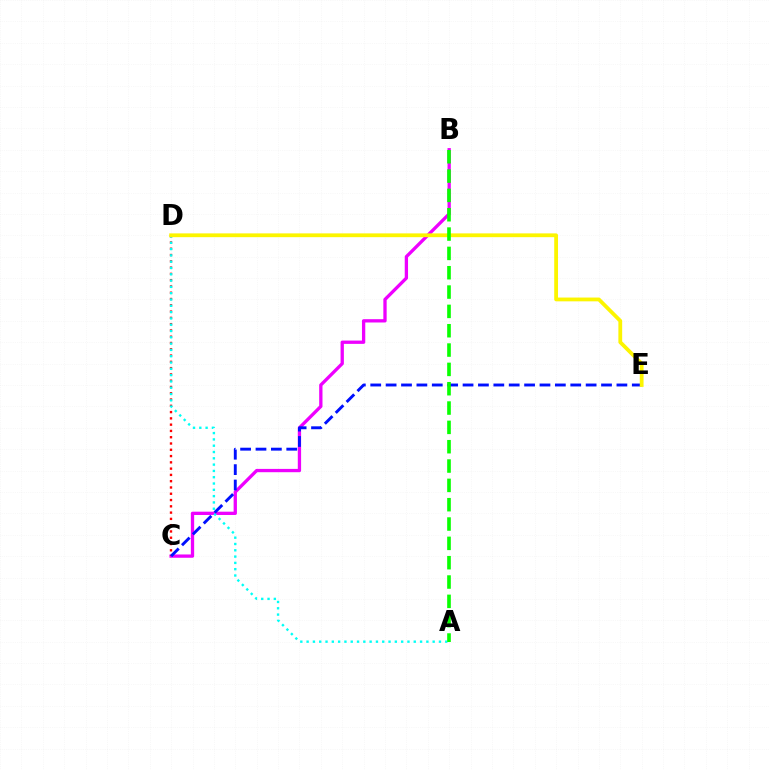{('B', 'C'): [{'color': '#ee00ff', 'line_style': 'solid', 'thickness': 2.38}], ('C', 'D'): [{'color': '#ff0000', 'line_style': 'dotted', 'thickness': 1.71}], ('A', 'D'): [{'color': '#00fff6', 'line_style': 'dotted', 'thickness': 1.71}], ('C', 'E'): [{'color': '#0010ff', 'line_style': 'dashed', 'thickness': 2.09}], ('D', 'E'): [{'color': '#fcf500', 'line_style': 'solid', 'thickness': 2.73}], ('A', 'B'): [{'color': '#08ff00', 'line_style': 'dashed', 'thickness': 2.63}]}